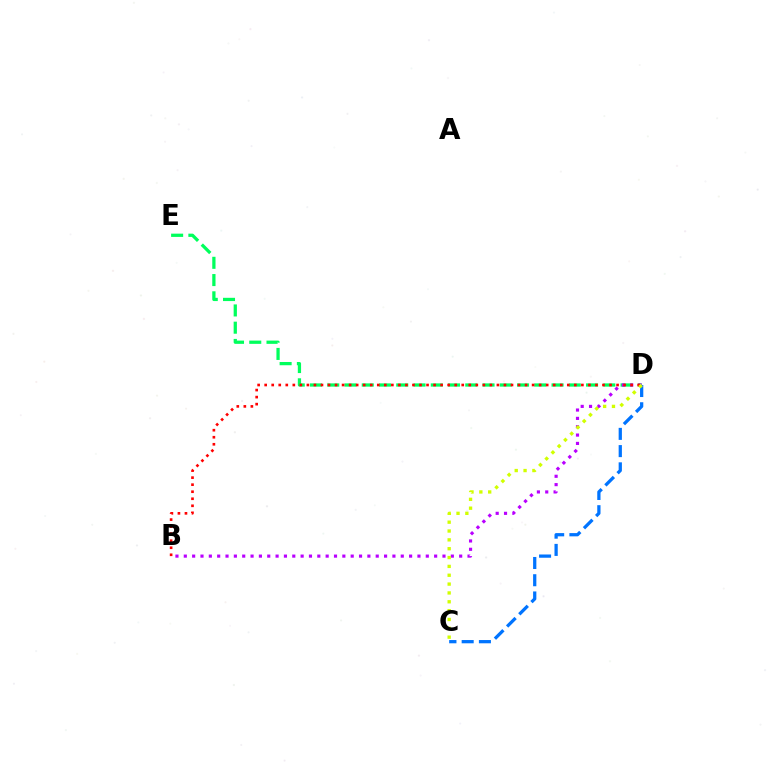{('D', 'E'): [{'color': '#00ff5c', 'line_style': 'dashed', 'thickness': 2.34}], ('B', 'D'): [{'color': '#b900ff', 'line_style': 'dotted', 'thickness': 2.27}, {'color': '#ff0000', 'line_style': 'dotted', 'thickness': 1.91}], ('C', 'D'): [{'color': '#0074ff', 'line_style': 'dashed', 'thickness': 2.34}, {'color': '#d1ff00', 'line_style': 'dotted', 'thickness': 2.4}]}